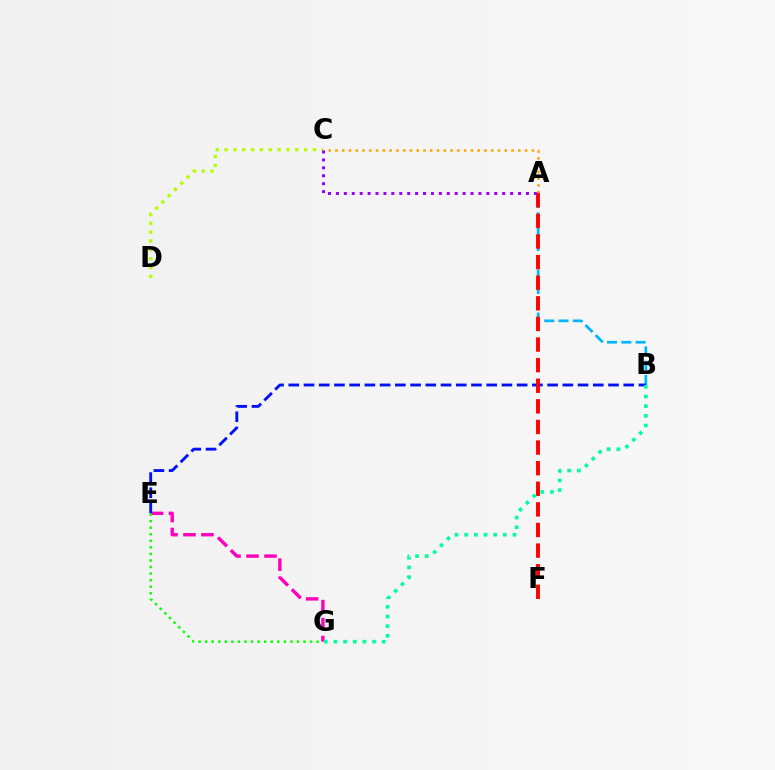{('E', 'G'): [{'color': '#ff00bd', 'line_style': 'dashed', 'thickness': 2.44}, {'color': '#08ff00', 'line_style': 'dotted', 'thickness': 1.78}], ('A', 'B'): [{'color': '#00b5ff', 'line_style': 'dashed', 'thickness': 1.95}], ('C', 'D'): [{'color': '#b3ff00', 'line_style': 'dotted', 'thickness': 2.4}], ('B', 'E'): [{'color': '#0010ff', 'line_style': 'dashed', 'thickness': 2.07}], ('A', 'C'): [{'color': '#ffa500', 'line_style': 'dotted', 'thickness': 1.84}, {'color': '#9b00ff', 'line_style': 'dotted', 'thickness': 2.15}], ('A', 'F'): [{'color': '#ff0000', 'line_style': 'dashed', 'thickness': 2.8}], ('B', 'G'): [{'color': '#00ff9d', 'line_style': 'dotted', 'thickness': 2.63}]}